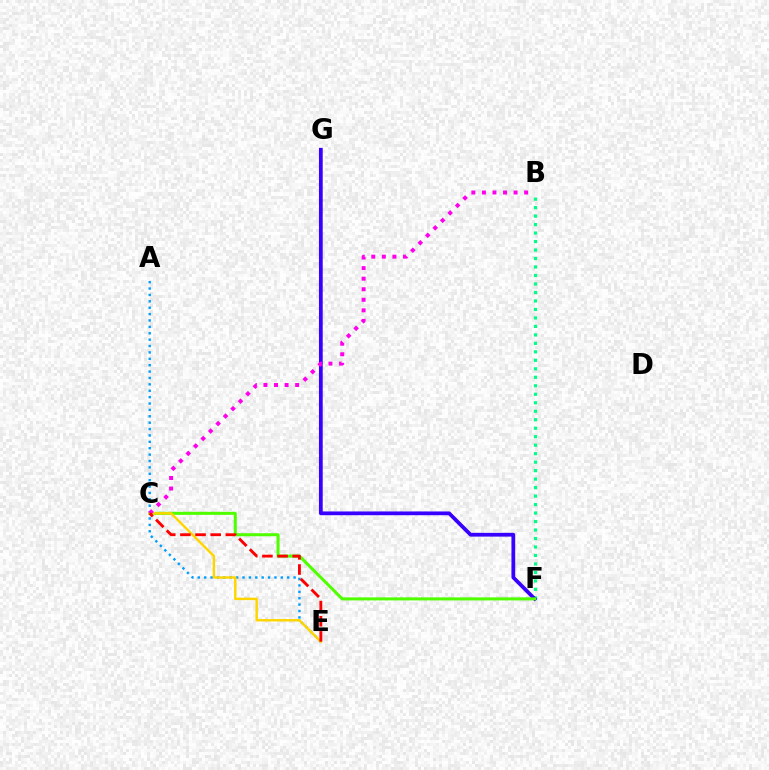{('A', 'E'): [{'color': '#009eff', 'line_style': 'dotted', 'thickness': 1.74}], ('B', 'F'): [{'color': '#00ff86', 'line_style': 'dotted', 'thickness': 2.31}], ('F', 'G'): [{'color': '#3700ff', 'line_style': 'solid', 'thickness': 2.7}], ('C', 'F'): [{'color': '#4fff00', 'line_style': 'solid', 'thickness': 2.18}], ('C', 'E'): [{'color': '#ffd500', 'line_style': 'solid', 'thickness': 1.75}, {'color': '#ff0000', 'line_style': 'dashed', 'thickness': 2.06}], ('B', 'C'): [{'color': '#ff00ed', 'line_style': 'dotted', 'thickness': 2.87}]}